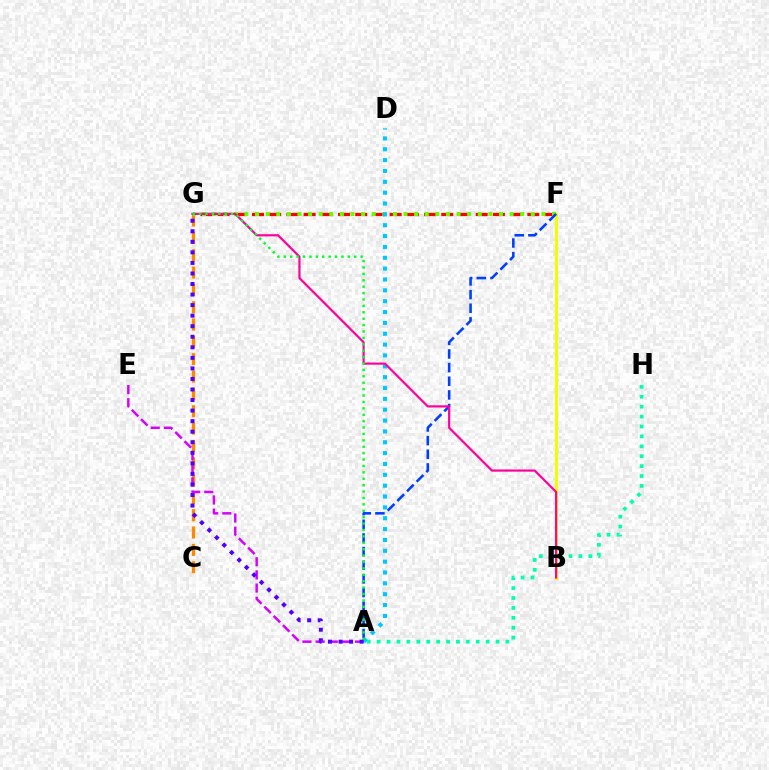{('C', 'G'): [{'color': '#ff8800', 'line_style': 'dashed', 'thickness': 2.35}], ('A', 'E'): [{'color': '#d600ff', 'line_style': 'dashed', 'thickness': 1.79}], ('F', 'G'): [{'color': '#ff0000', 'line_style': 'dashed', 'thickness': 2.34}, {'color': '#66ff00', 'line_style': 'dotted', 'thickness': 2.88}], ('B', 'F'): [{'color': '#eeff00', 'line_style': 'solid', 'thickness': 2.18}], ('A', 'F'): [{'color': '#003fff', 'line_style': 'dashed', 'thickness': 1.85}], ('A', 'D'): [{'color': '#00c7ff', 'line_style': 'dotted', 'thickness': 2.95}], ('A', 'H'): [{'color': '#00ffaf', 'line_style': 'dotted', 'thickness': 2.69}], ('B', 'G'): [{'color': '#ff00a0', 'line_style': 'solid', 'thickness': 1.58}], ('A', 'G'): [{'color': '#00ff27', 'line_style': 'dotted', 'thickness': 1.74}, {'color': '#4f00ff', 'line_style': 'dotted', 'thickness': 2.87}]}